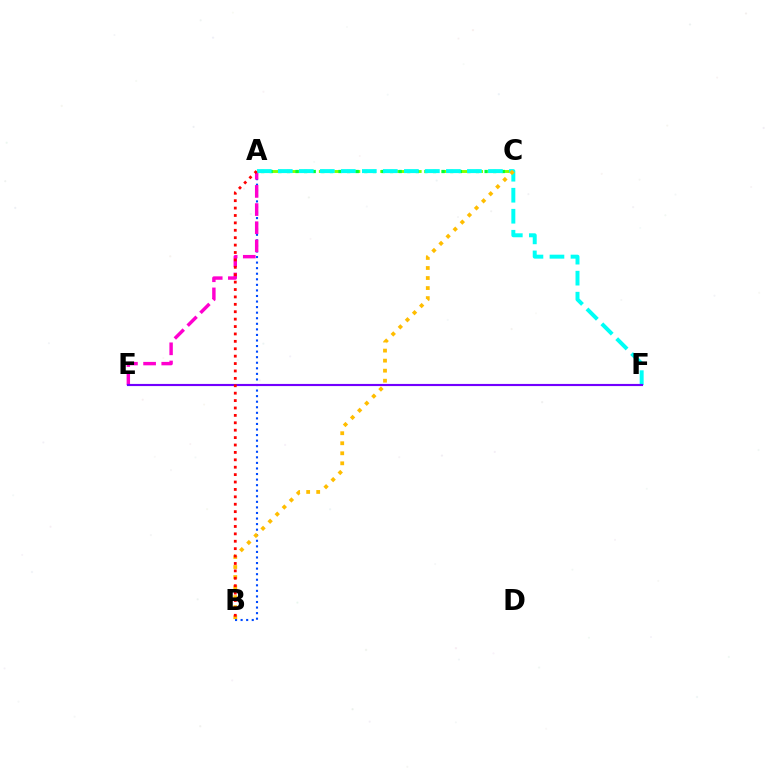{('A', 'B'): [{'color': '#004bff', 'line_style': 'dotted', 'thickness': 1.51}, {'color': '#ff0000', 'line_style': 'dotted', 'thickness': 2.01}], ('A', 'E'): [{'color': '#ff00cf', 'line_style': 'dashed', 'thickness': 2.47}], ('A', 'C'): [{'color': '#84ff00', 'line_style': 'dashed', 'thickness': 2.08}, {'color': '#00ff39', 'line_style': 'dotted', 'thickness': 2.33}], ('A', 'F'): [{'color': '#00fff6', 'line_style': 'dashed', 'thickness': 2.85}], ('B', 'C'): [{'color': '#ffbd00', 'line_style': 'dotted', 'thickness': 2.73}], ('E', 'F'): [{'color': '#7200ff', 'line_style': 'solid', 'thickness': 1.55}]}